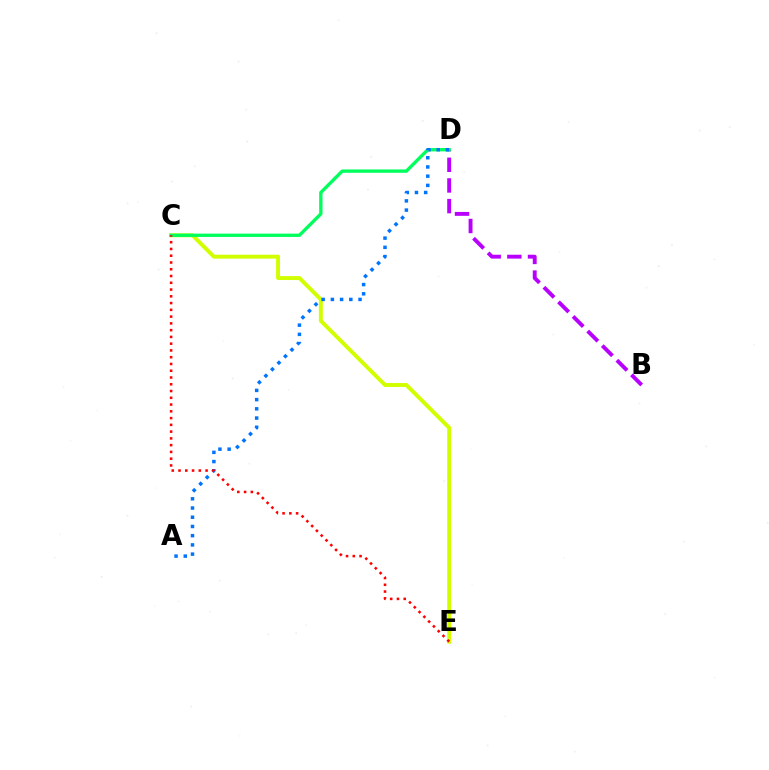{('C', 'E'): [{'color': '#d1ff00', 'line_style': 'solid', 'thickness': 2.83}, {'color': '#ff0000', 'line_style': 'dotted', 'thickness': 1.84}], ('B', 'D'): [{'color': '#b900ff', 'line_style': 'dashed', 'thickness': 2.8}], ('C', 'D'): [{'color': '#00ff5c', 'line_style': 'solid', 'thickness': 2.4}], ('A', 'D'): [{'color': '#0074ff', 'line_style': 'dotted', 'thickness': 2.5}]}